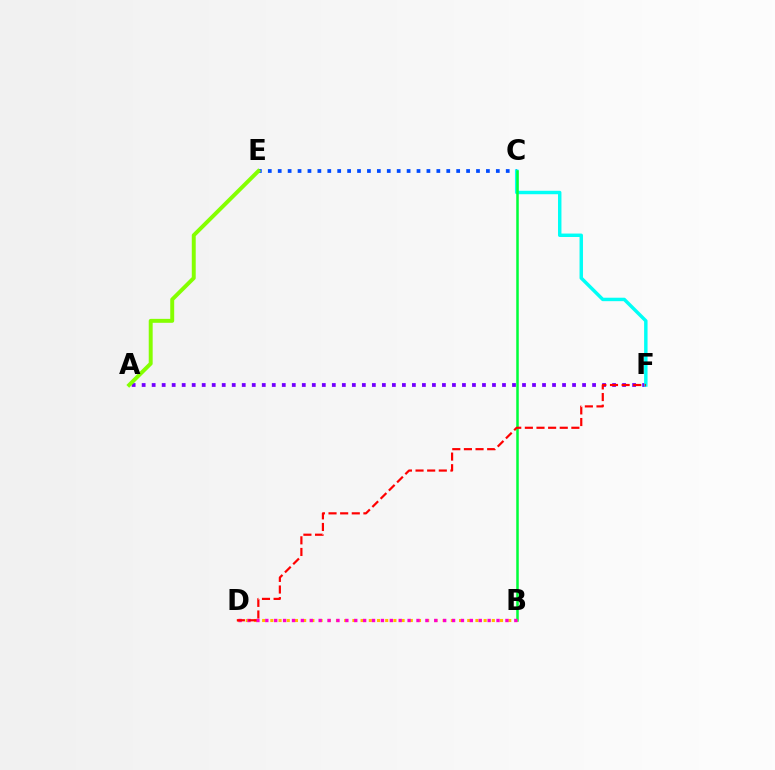{('A', 'F'): [{'color': '#7200ff', 'line_style': 'dotted', 'thickness': 2.72}], ('C', 'E'): [{'color': '#004bff', 'line_style': 'dotted', 'thickness': 2.69}], ('C', 'F'): [{'color': '#00fff6', 'line_style': 'solid', 'thickness': 2.48}], ('B', 'C'): [{'color': '#00ff39', 'line_style': 'solid', 'thickness': 1.82}], ('A', 'E'): [{'color': '#84ff00', 'line_style': 'solid', 'thickness': 2.84}], ('B', 'D'): [{'color': '#ffbd00', 'line_style': 'dotted', 'thickness': 2.23}, {'color': '#ff00cf', 'line_style': 'dotted', 'thickness': 2.42}], ('D', 'F'): [{'color': '#ff0000', 'line_style': 'dashed', 'thickness': 1.58}]}